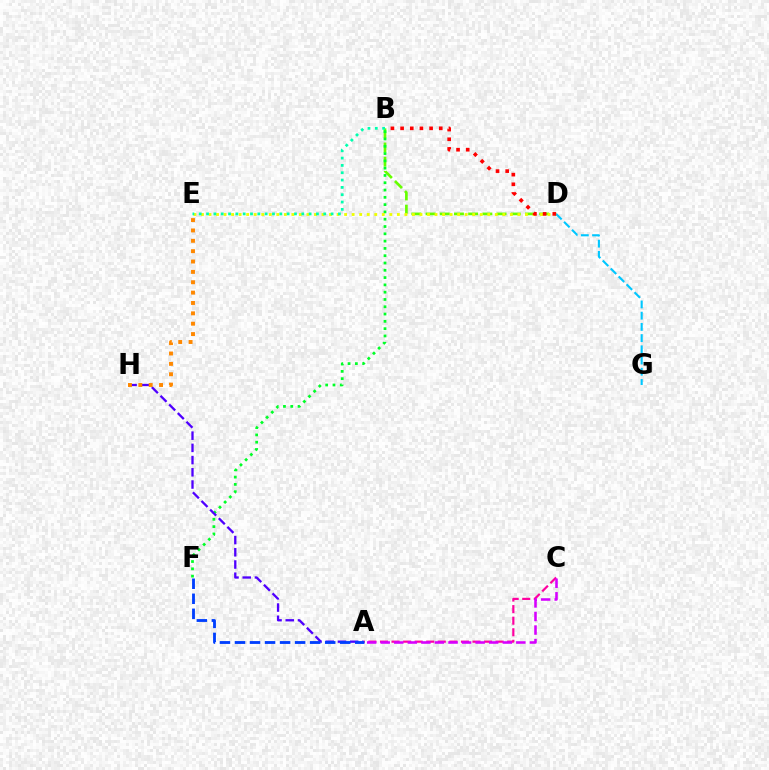{('B', 'D'): [{'color': '#66ff00', 'line_style': 'dashed', 'thickness': 1.93}, {'color': '#ff0000', 'line_style': 'dotted', 'thickness': 2.63}], ('A', 'C'): [{'color': '#ff00a0', 'line_style': 'dashed', 'thickness': 1.57}, {'color': '#d600ff', 'line_style': 'dashed', 'thickness': 1.84}], ('B', 'F'): [{'color': '#00ff27', 'line_style': 'dotted', 'thickness': 1.98}], ('A', 'H'): [{'color': '#4f00ff', 'line_style': 'dashed', 'thickness': 1.66}], ('D', 'E'): [{'color': '#eeff00', 'line_style': 'dotted', 'thickness': 2.05}], ('B', 'E'): [{'color': '#00ffaf', 'line_style': 'dotted', 'thickness': 1.99}], ('E', 'H'): [{'color': '#ff8800', 'line_style': 'dotted', 'thickness': 2.82}], ('D', 'G'): [{'color': '#00c7ff', 'line_style': 'dashed', 'thickness': 1.52}], ('A', 'F'): [{'color': '#003fff', 'line_style': 'dashed', 'thickness': 2.04}]}